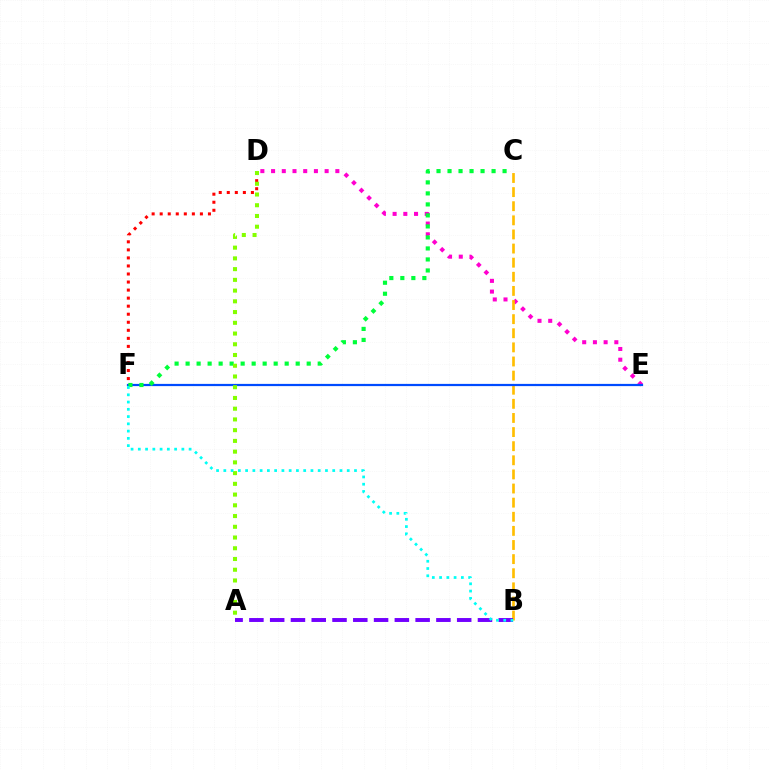{('D', 'E'): [{'color': '#ff00cf', 'line_style': 'dotted', 'thickness': 2.91}], ('B', 'C'): [{'color': '#ffbd00', 'line_style': 'dashed', 'thickness': 1.92}], ('D', 'F'): [{'color': '#ff0000', 'line_style': 'dotted', 'thickness': 2.19}], ('E', 'F'): [{'color': '#004bff', 'line_style': 'solid', 'thickness': 1.6}], ('C', 'F'): [{'color': '#00ff39', 'line_style': 'dotted', 'thickness': 2.99}], ('A', 'B'): [{'color': '#7200ff', 'line_style': 'dashed', 'thickness': 2.82}], ('A', 'D'): [{'color': '#84ff00', 'line_style': 'dotted', 'thickness': 2.92}], ('B', 'F'): [{'color': '#00fff6', 'line_style': 'dotted', 'thickness': 1.97}]}